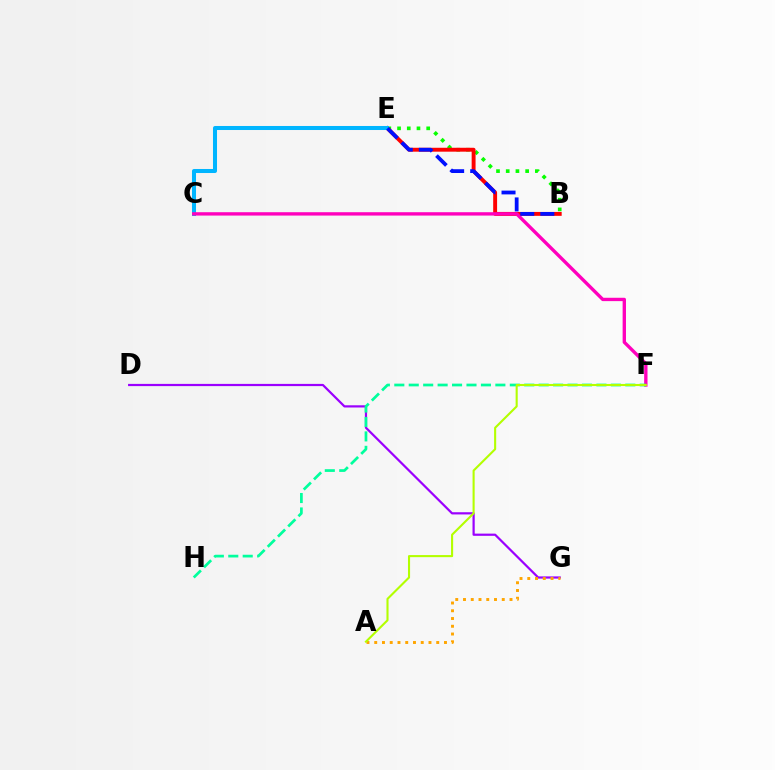{('B', 'E'): [{'color': '#08ff00', 'line_style': 'dotted', 'thickness': 2.64}, {'color': '#ff0000', 'line_style': 'solid', 'thickness': 2.81}, {'color': '#0010ff', 'line_style': 'dashed', 'thickness': 2.73}], ('D', 'G'): [{'color': '#9b00ff', 'line_style': 'solid', 'thickness': 1.59}], ('C', 'E'): [{'color': '#00b5ff', 'line_style': 'solid', 'thickness': 2.9}], ('A', 'G'): [{'color': '#ffa500', 'line_style': 'dotted', 'thickness': 2.11}], ('C', 'F'): [{'color': '#ff00bd', 'line_style': 'solid', 'thickness': 2.41}], ('F', 'H'): [{'color': '#00ff9d', 'line_style': 'dashed', 'thickness': 1.96}], ('A', 'F'): [{'color': '#b3ff00', 'line_style': 'solid', 'thickness': 1.51}]}